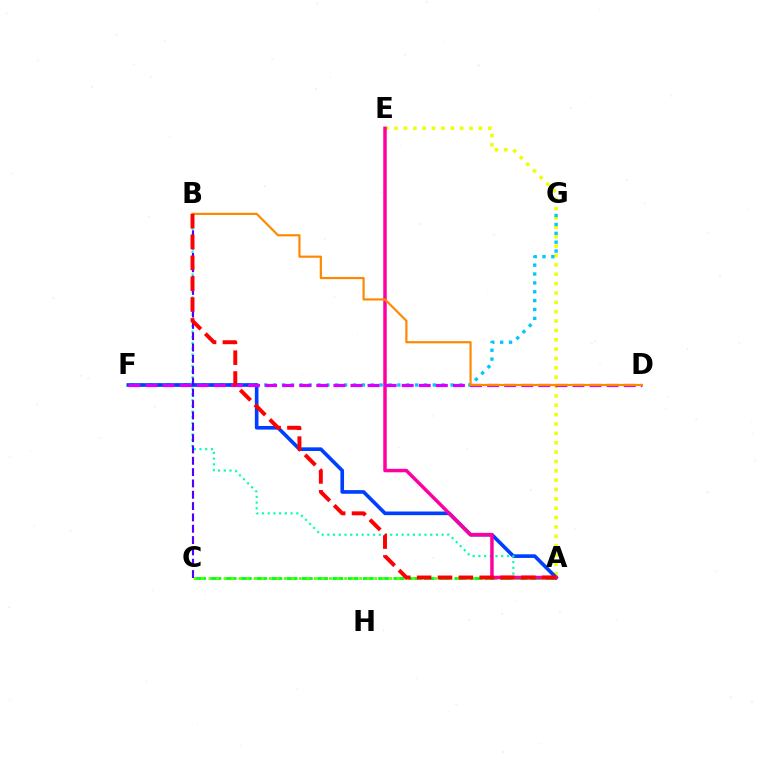{('A', 'E'): [{'color': '#eeff00', 'line_style': 'dotted', 'thickness': 2.54}, {'color': '#ff00a0', 'line_style': 'solid', 'thickness': 2.51}], ('A', 'C'): [{'color': '#00ff27', 'line_style': 'dashed', 'thickness': 2.07}, {'color': '#66ff00', 'line_style': 'dotted', 'thickness': 2.05}], ('F', 'G'): [{'color': '#00c7ff', 'line_style': 'dotted', 'thickness': 2.41}], ('A', 'F'): [{'color': '#003fff', 'line_style': 'solid', 'thickness': 2.62}], ('A', 'B'): [{'color': '#00ffaf', 'line_style': 'dotted', 'thickness': 1.55}, {'color': '#ff0000', 'line_style': 'dashed', 'thickness': 2.83}], ('B', 'C'): [{'color': '#4f00ff', 'line_style': 'dashed', 'thickness': 1.54}], ('D', 'F'): [{'color': '#d600ff', 'line_style': 'dashed', 'thickness': 2.32}], ('B', 'D'): [{'color': '#ff8800', 'line_style': 'solid', 'thickness': 1.57}]}